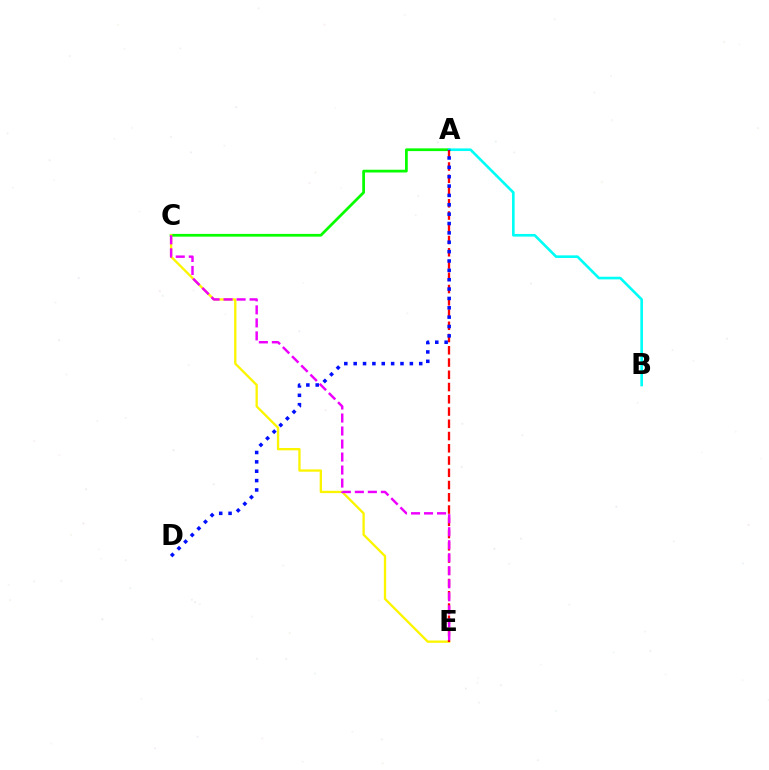{('A', 'C'): [{'color': '#08ff00', 'line_style': 'solid', 'thickness': 1.98}], ('A', 'B'): [{'color': '#00fff6', 'line_style': 'solid', 'thickness': 1.89}], ('C', 'E'): [{'color': '#fcf500', 'line_style': 'solid', 'thickness': 1.67}, {'color': '#ee00ff', 'line_style': 'dashed', 'thickness': 1.77}], ('A', 'E'): [{'color': '#ff0000', 'line_style': 'dashed', 'thickness': 1.66}], ('A', 'D'): [{'color': '#0010ff', 'line_style': 'dotted', 'thickness': 2.54}]}